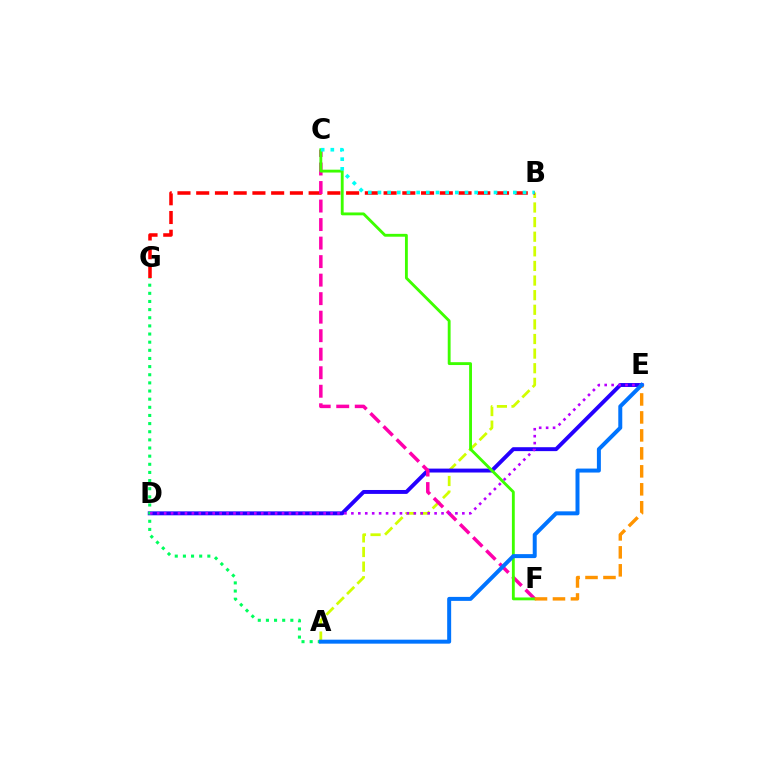{('A', 'B'): [{'color': '#d1ff00', 'line_style': 'dashed', 'thickness': 1.99}], ('D', 'E'): [{'color': '#2500ff', 'line_style': 'solid', 'thickness': 2.82}, {'color': '#b900ff', 'line_style': 'dotted', 'thickness': 1.88}], ('A', 'G'): [{'color': '#00ff5c', 'line_style': 'dotted', 'thickness': 2.21}], ('B', 'G'): [{'color': '#ff0000', 'line_style': 'dashed', 'thickness': 2.55}], ('C', 'F'): [{'color': '#ff00ac', 'line_style': 'dashed', 'thickness': 2.52}, {'color': '#3dff00', 'line_style': 'solid', 'thickness': 2.06}], ('E', 'F'): [{'color': '#ff9400', 'line_style': 'dashed', 'thickness': 2.44}], ('B', 'C'): [{'color': '#00fff6', 'line_style': 'dotted', 'thickness': 2.63}], ('A', 'E'): [{'color': '#0074ff', 'line_style': 'solid', 'thickness': 2.87}]}